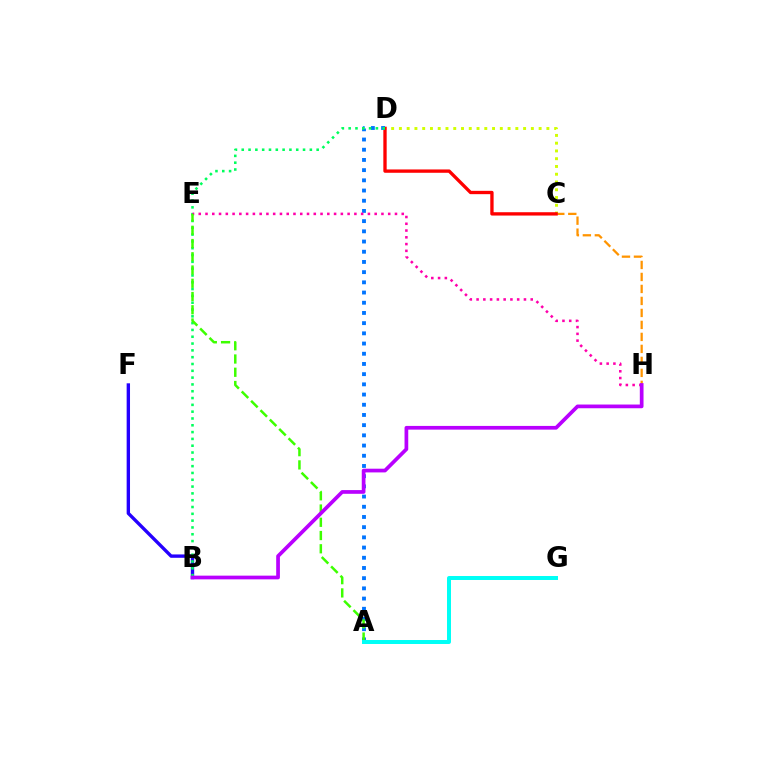{('B', 'F'): [{'color': '#2500ff', 'line_style': 'solid', 'thickness': 2.42}], ('C', 'D'): [{'color': '#d1ff00', 'line_style': 'dotted', 'thickness': 2.11}, {'color': '#ff0000', 'line_style': 'solid', 'thickness': 2.4}], ('C', 'H'): [{'color': '#ff9400', 'line_style': 'dashed', 'thickness': 1.63}], ('A', 'D'): [{'color': '#0074ff', 'line_style': 'dotted', 'thickness': 2.77}], ('B', 'D'): [{'color': '#00ff5c', 'line_style': 'dotted', 'thickness': 1.85}], ('E', 'H'): [{'color': '#ff00ac', 'line_style': 'dotted', 'thickness': 1.84}], ('A', 'E'): [{'color': '#3dff00', 'line_style': 'dashed', 'thickness': 1.8}], ('A', 'G'): [{'color': '#00fff6', 'line_style': 'solid', 'thickness': 2.86}], ('B', 'H'): [{'color': '#b900ff', 'line_style': 'solid', 'thickness': 2.67}]}